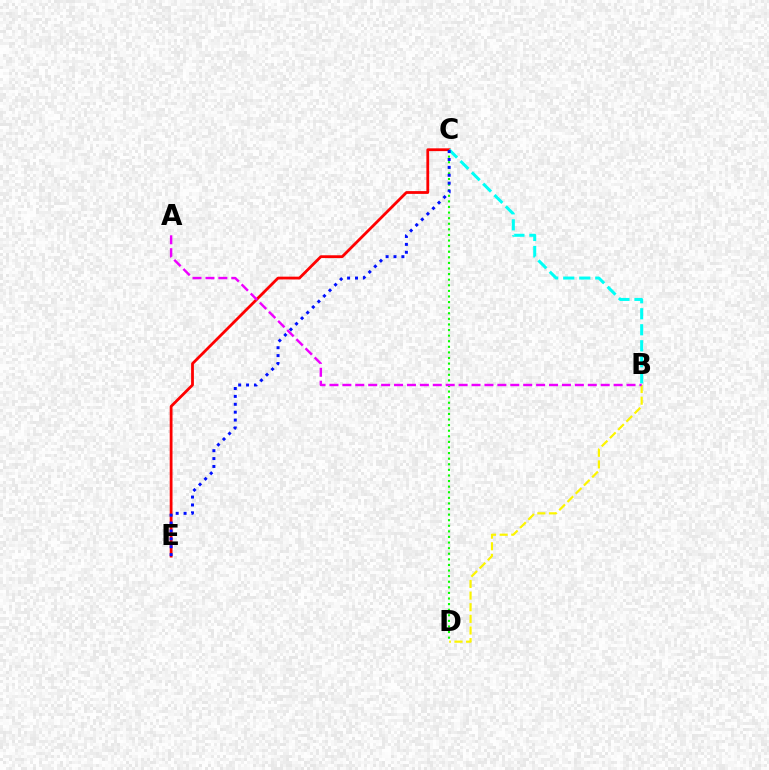{('B', 'D'): [{'color': '#fcf500', 'line_style': 'dashed', 'thickness': 1.58}], ('C', 'E'): [{'color': '#ff0000', 'line_style': 'solid', 'thickness': 2.01}, {'color': '#0010ff', 'line_style': 'dotted', 'thickness': 2.14}], ('B', 'C'): [{'color': '#00fff6', 'line_style': 'dashed', 'thickness': 2.18}], ('C', 'D'): [{'color': '#08ff00', 'line_style': 'dotted', 'thickness': 1.52}], ('A', 'B'): [{'color': '#ee00ff', 'line_style': 'dashed', 'thickness': 1.75}]}